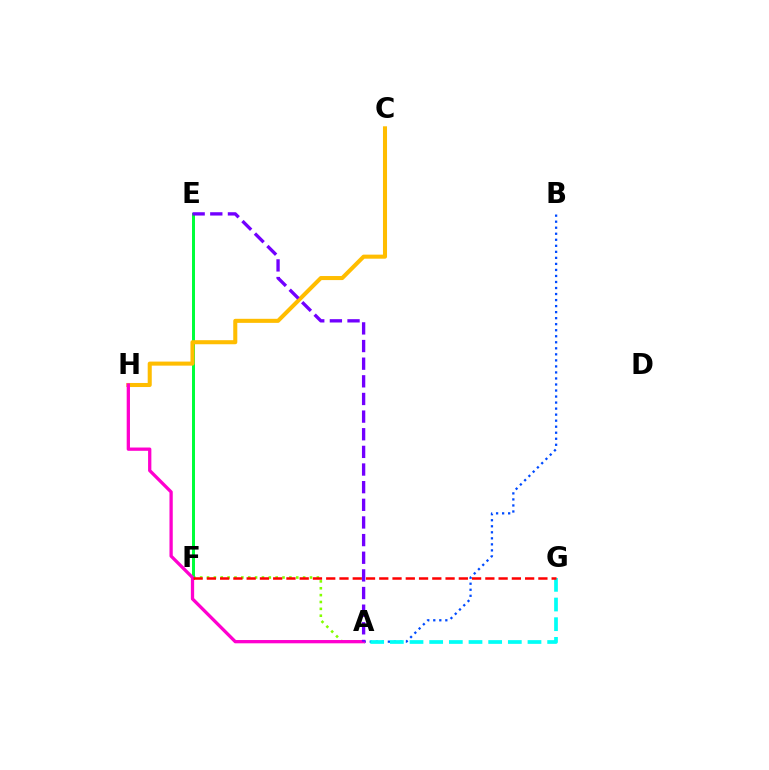{('A', 'F'): [{'color': '#84ff00', 'line_style': 'dotted', 'thickness': 1.86}], ('A', 'B'): [{'color': '#004bff', 'line_style': 'dotted', 'thickness': 1.64}], ('E', 'F'): [{'color': '#00ff39', 'line_style': 'solid', 'thickness': 2.15}], ('C', 'H'): [{'color': '#ffbd00', 'line_style': 'solid', 'thickness': 2.92}], ('A', 'G'): [{'color': '#00fff6', 'line_style': 'dashed', 'thickness': 2.67}], ('A', 'H'): [{'color': '#ff00cf', 'line_style': 'solid', 'thickness': 2.37}], ('F', 'G'): [{'color': '#ff0000', 'line_style': 'dashed', 'thickness': 1.8}], ('A', 'E'): [{'color': '#7200ff', 'line_style': 'dashed', 'thickness': 2.4}]}